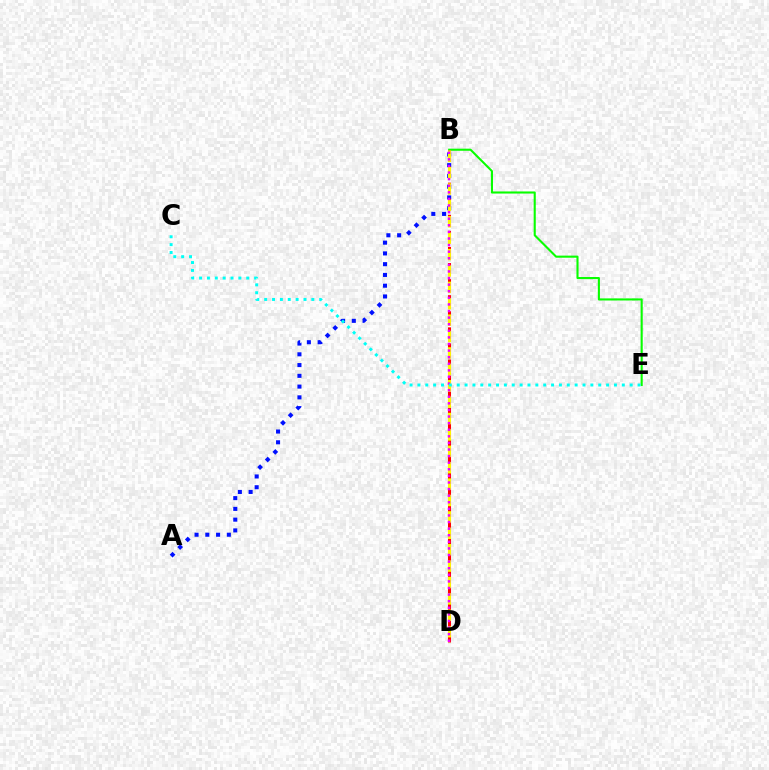{('B', 'E'): [{'color': '#08ff00', 'line_style': 'solid', 'thickness': 1.51}], ('A', 'B'): [{'color': '#0010ff', 'line_style': 'dotted', 'thickness': 2.92}], ('B', 'D'): [{'color': '#ff0000', 'line_style': 'dashed', 'thickness': 2.18}, {'color': '#fcf500', 'line_style': 'dashed', 'thickness': 2.23}, {'color': '#ee00ff', 'line_style': 'dotted', 'thickness': 1.79}], ('C', 'E'): [{'color': '#00fff6', 'line_style': 'dotted', 'thickness': 2.14}]}